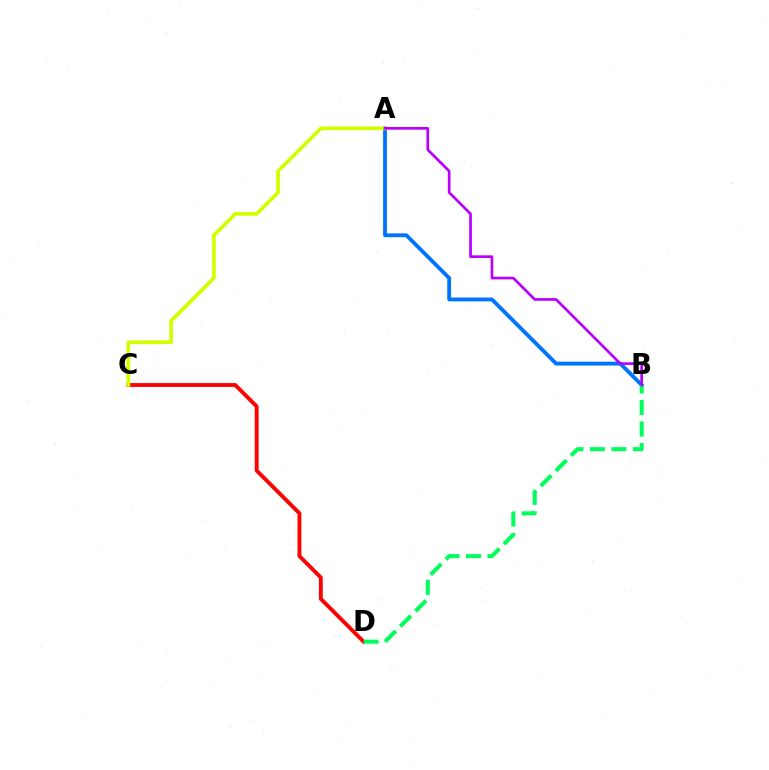{('A', 'B'): [{'color': '#0074ff', 'line_style': 'solid', 'thickness': 2.76}, {'color': '#b900ff', 'line_style': 'solid', 'thickness': 1.93}], ('C', 'D'): [{'color': '#ff0000', 'line_style': 'solid', 'thickness': 2.77}], ('B', 'D'): [{'color': '#00ff5c', 'line_style': 'dashed', 'thickness': 2.92}], ('A', 'C'): [{'color': '#d1ff00', 'line_style': 'solid', 'thickness': 2.66}]}